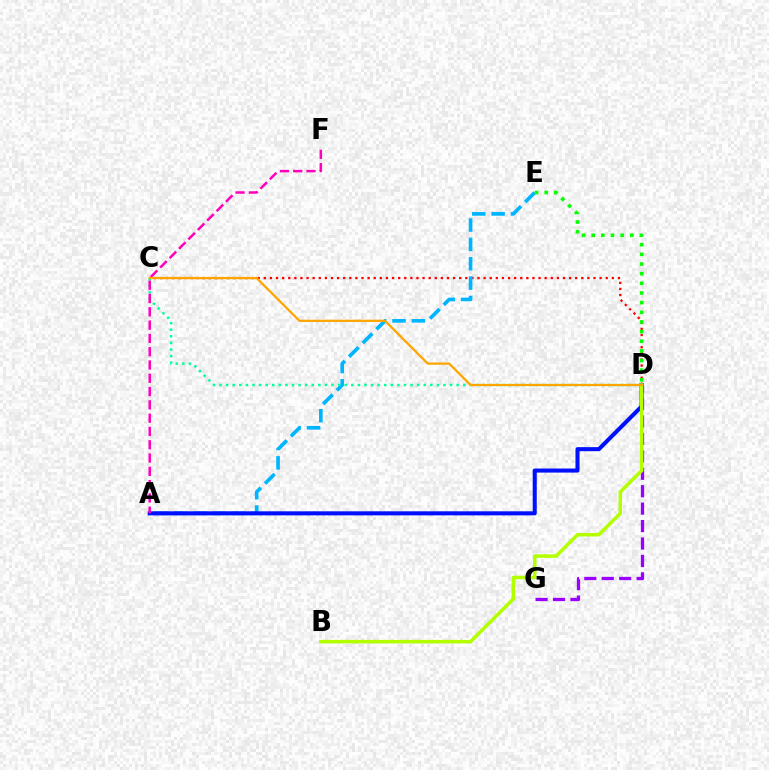{('C', 'D'): [{'color': '#ff0000', 'line_style': 'dotted', 'thickness': 1.66}, {'color': '#00ff9d', 'line_style': 'dotted', 'thickness': 1.79}, {'color': '#ffa500', 'line_style': 'solid', 'thickness': 1.62}], ('A', 'E'): [{'color': '#00b5ff', 'line_style': 'dashed', 'thickness': 2.63}], ('D', 'G'): [{'color': '#9b00ff', 'line_style': 'dashed', 'thickness': 2.37}], ('A', 'D'): [{'color': '#0010ff', 'line_style': 'solid', 'thickness': 2.92}], ('B', 'D'): [{'color': '#b3ff00', 'line_style': 'solid', 'thickness': 2.53}], ('D', 'E'): [{'color': '#08ff00', 'line_style': 'dotted', 'thickness': 2.62}], ('A', 'F'): [{'color': '#ff00bd', 'line_style': 'dashed', 'thickness': 1.81}]}